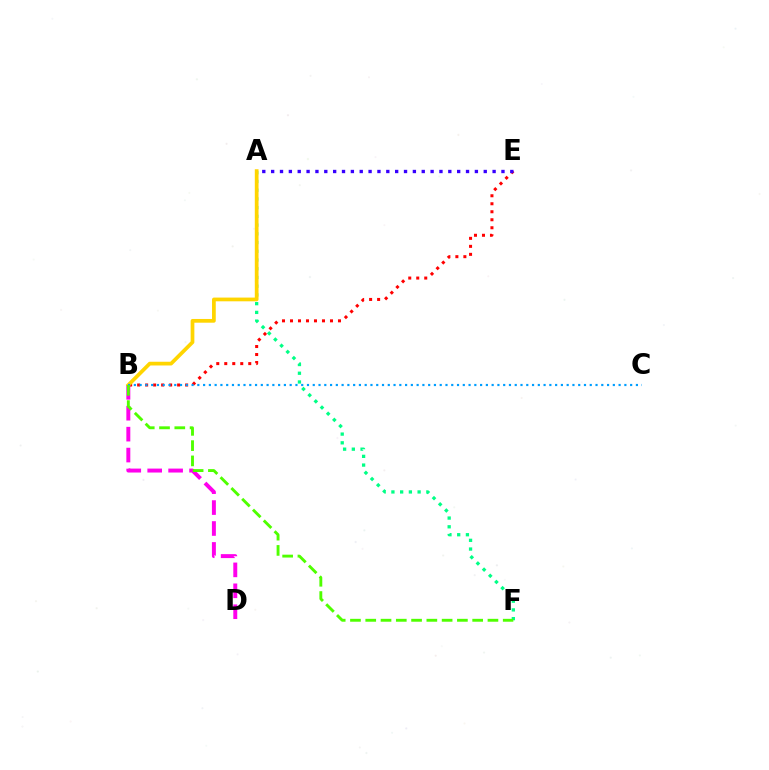{('A', 'F'): [{'color': '#00ff86', 'line_style': 'dotted', 'thickness': 2.37}], ('B', 'D'): [{'color': '#ff00ed', 'line_style': 'dashed', 'thickness': 2.84}], ('B', 'E'): [{'color': '#ff0000', 'line_style': 'dotted', 'thickness': 2.17}], ('A', 'B'): [{'color': '#ffd500', 'line_style': 'solid', 'thickness': 2.68}], ('B', 'C'): [{'color': '#009eff', 'line_style': 'dotted', 'thickness': 1.57}], ('A', 'E'): [{'color': '#3700ff', 'line_style': 'dotted', 'thickness': 2.41}], ('B', 'F'): [{'color': '#4fff00', 'line_style': 'dashed', 'thickness': 2.08}]}